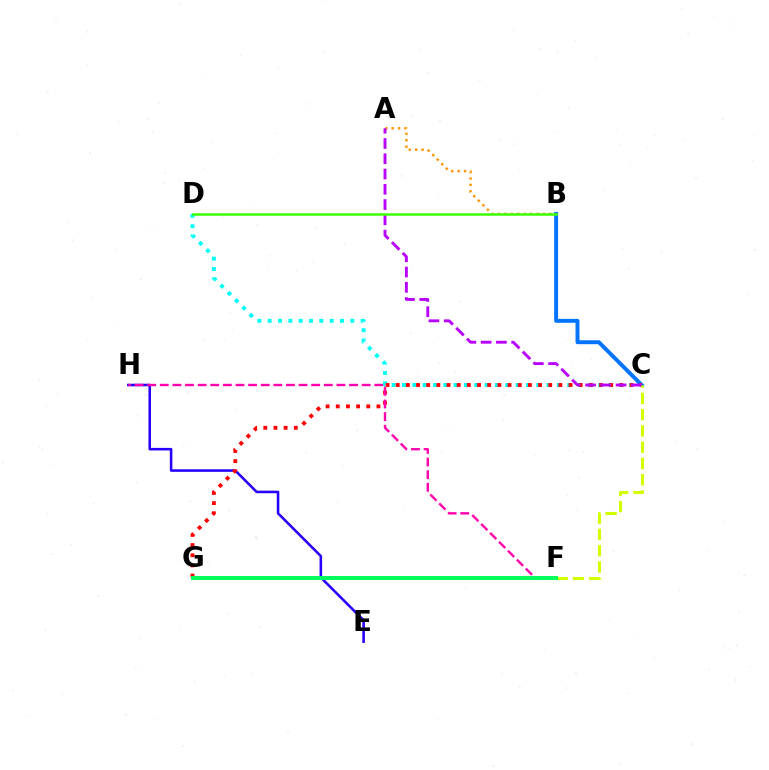{('C', 'D'): [{'color': '#00fff6', 'line_style': 'dotted', 'thickness': 2.81}], ('E', 'H'): [{'color': '#2500ff', 'line_style': 'solid', 'thickness': 1.84}], ('B', 'C'): [{'color': '#0074ff', 'line_style': 'solid', 'thickness': 2.83}], ('C', 'G'): [{'color': '#ff0000', 'line_style': 'dotted', 'thickness': 2.76}], ('F', 'H'): [{'color': '#ff00ac', 'line_style': 'dashed', 'thickness': 1.71}], ('A', 'B'): [{'color': '#ff9400', 'line_style': 'dotted', 'thickness': 1.74}], ('A', 'C'): [{'color': '#b900ff', 'line_style': 'dashed', 'thickness': 2.07}], ('B', 'D'): [{'color': '#3dff00', 'line_style': 'solid', 'thickness': 1.81}], ('C', 'F'): [{'color': '#d1ff00', 'line_style': 'dashed', 'thickness': 2.21}], ('F', 'G'): [{'color': '#00ff5c', 'line_style': 'solid', 'thickness': 2.85}]}